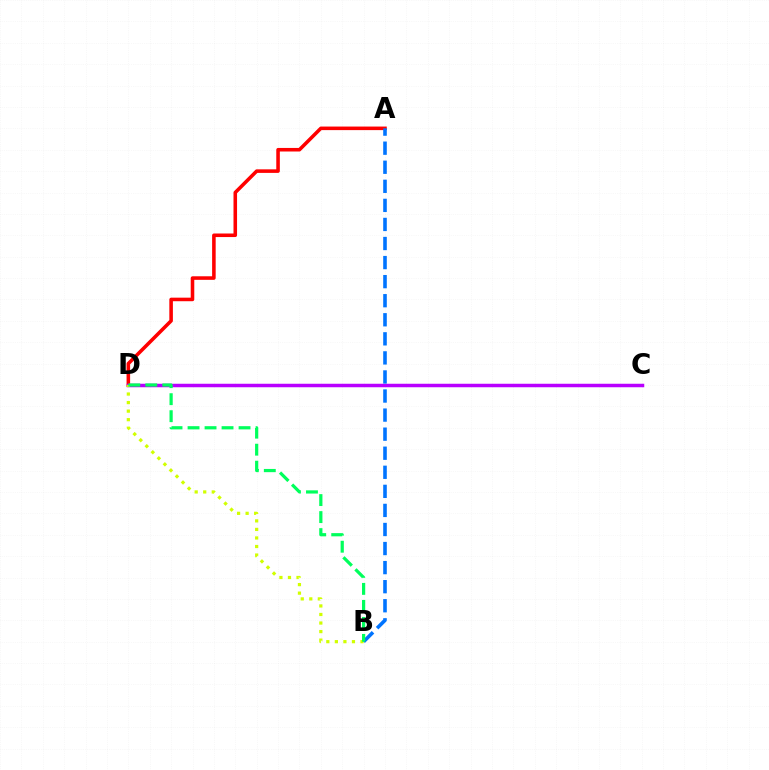{('A', 'D'): [{'color': '#ff0000', 'line_style': 'solid', 'thickness': 2.56}], ('C', 'D'): [{'color': '#b900ff', 'line_style': 'solid', 'thickness': 2.52}], ('B', 'D'): [{'color': '#d1ff00', 'line_style': 'dotted', 'thickness': 2.32}, {'color': '#00ff5c', 'line_style': 'dashed', 'thickness': 2.31}], ('A', 'B'): [{'color': '#0074ff', 'line_style': 'dashed', 'thickness': 2.59}]}